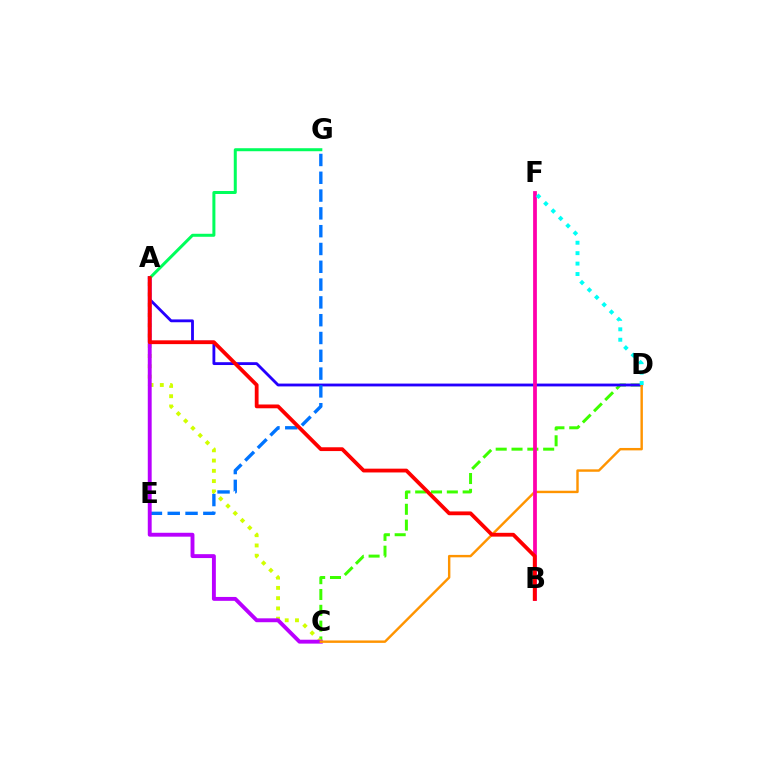{('C', 'D'): [{'color': '#3dff00', 'line_style': 'dashed', 'thickness': 2.15}, {'color': '#ff9400', 'line_style': 'solid', 'thickness': 1.74}], ('A', 'D'): [{'color': '#2500ff', 'line_style': 'solid', 'thickness': 2.04}], ('A', 'C'): [{'color': '#d1ff00', 'line_style': 'dotted', 'thickness': 2.79}, {'color': '#b900ff', 'line_style': 'solid', 'thickness': 2.8}], ('E', 'G'): [{'color': '#0074ff', 'line_style': 'dashed', 'thickness': 2.42}], ('A', 'G'): [{'color': '#00ff5c', 'line_style': 'solid', 'thickness': 2.17}], ('B', 'F'): [{'color': '#ff00ac', 'line_style': 'solid', 'thickness': 2.71}], ('D', 'F'): [{'color': '#00fff6', 'line_style': 'dotted', 'thickness': 2.83}], ('A', 'B'): [{'color': '#ff0000', 'line_style': 'solid', 'thickness': 2.73}]}